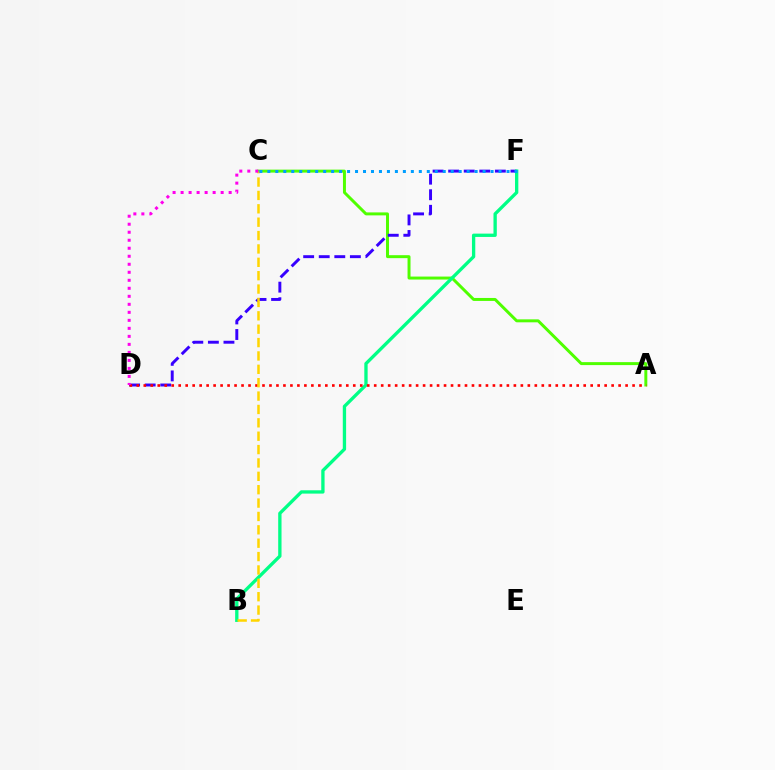{('A', 'C'): [{'color': '#4fff00', 'line_style': 'solid', 'thickness': 2.14}], ('D', 'F'): [{'color': '#3700ff', 'line_style': 'dashed', 'thickness': 2.12}], ('B', 'F'): [{'color': '#00ff86', 'line_style': 'solid', 'thickness': 2.39}], ('A', 'D'): [{'color': '#ff0000', 'line_style': 'dotted', 'thickness': 1.9}], ('B', 'C'): [{'color': '#ffd500', 'line_style': 'dashed', 'thickness': 1.82}], ('C', 'D'): [{'color': '#ff00ed', 'line_style': 'dotted', 'thickness': 2.18}], ('C', 'F'): [{'color': '#009eff', 'line_style': 'dotted', 'thickness': 2.17}]}